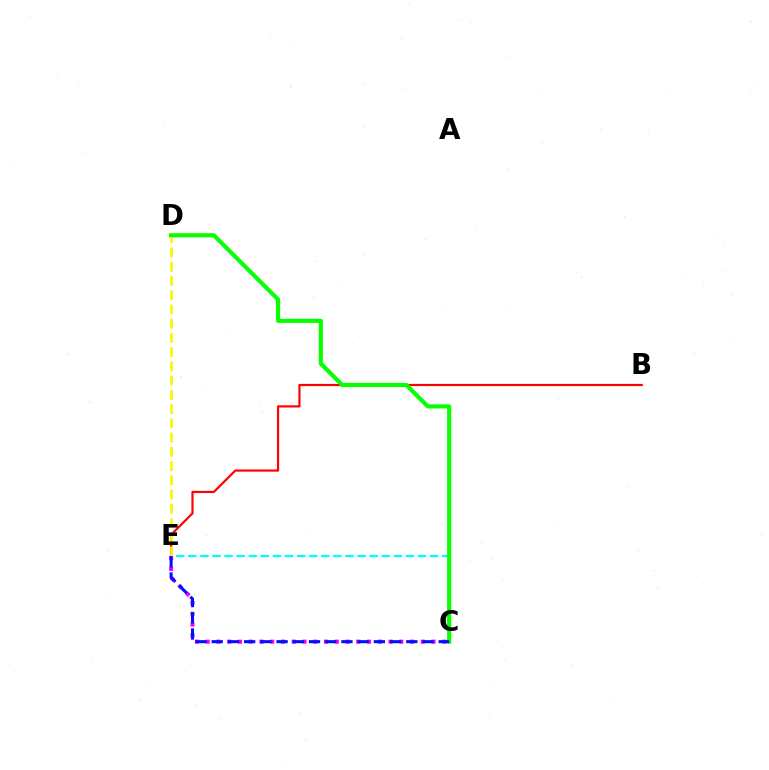{('C', 'E'): [{'color': '#ee00ff', 'line_style': 'dotted', 'thickness': 2.92}, {'color': '#00fff6', 'line_style': 'dashed', 'thickness': 1.64}, {'color': '#0010ff', 'line_style': 'dashed', 'thickness': 2.2}], ('B', 'E'): [{'color': '#ff0000', 'line_style': 'solid', 'thickness': 1.58}], ('D', 'E'): [{'color': '#fcf500', 'line_style': 'dashed', 'thickness': 1.93}], ('C', 'D'): [{'color': '#08ff00', 'line_style': 'solid', 'thickness': 2.98}]}